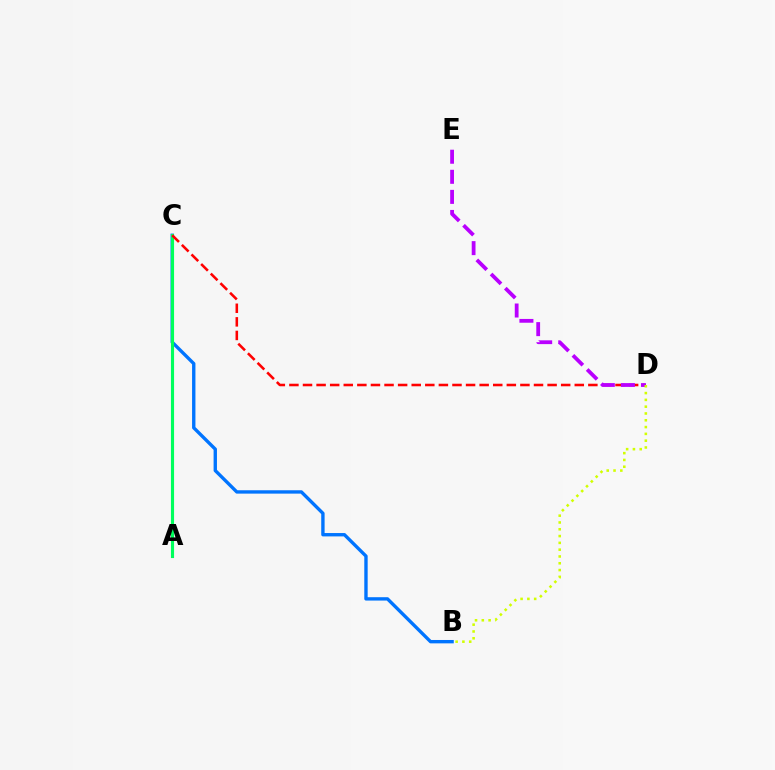{('B', 'C'): [{'color': '#0074ff', 'line_style': 'solid', 'thickness': 2.42}], ('A', 'C'): [{'color': '#00ff5c', 'line_style': 'solid', 'thickness': 2.25}], ('C', 'D'): [{'color': '#ff0000', 'line_style': 'dashed', 'thickness': 1.85}], ('D', 'E'): [{'color': '#b900ff', 'line_style': 'dashed', 'thickness': 2.73}], ('B', 'D'): [{'color': '#d1ff00', 'line_style': 'dotted', 'thickness': 1.85}]}